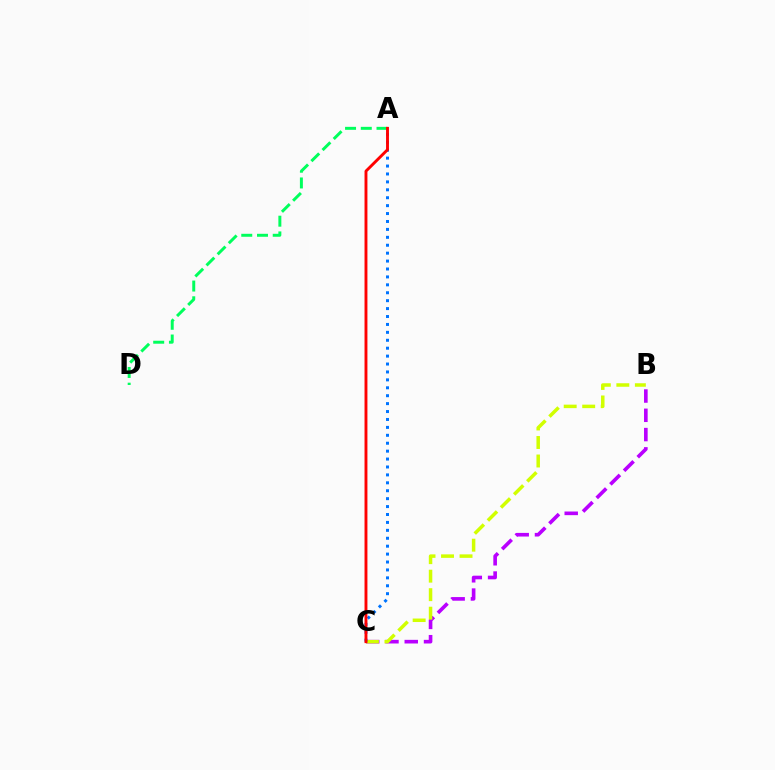{('A', 'D'): [{'color': '#00ff5c', 'line_style': 'dashed', 'thickness': 2.14}], ('B', 'C'): [{'color': '#b900ff', 'line_style': 'dashed', 'thickness': 2.62}, {'color': '#d1ff00', 'line_style': 'dashed', 'thickness': 2.51}], ('A', 'C'): [{'color': '#0074ff', 'line_style': 'dotted', 'thickness': 2.15}, {'color': '#ff0000', 'line_style': 'solid', 'thickness': 2.08}]}